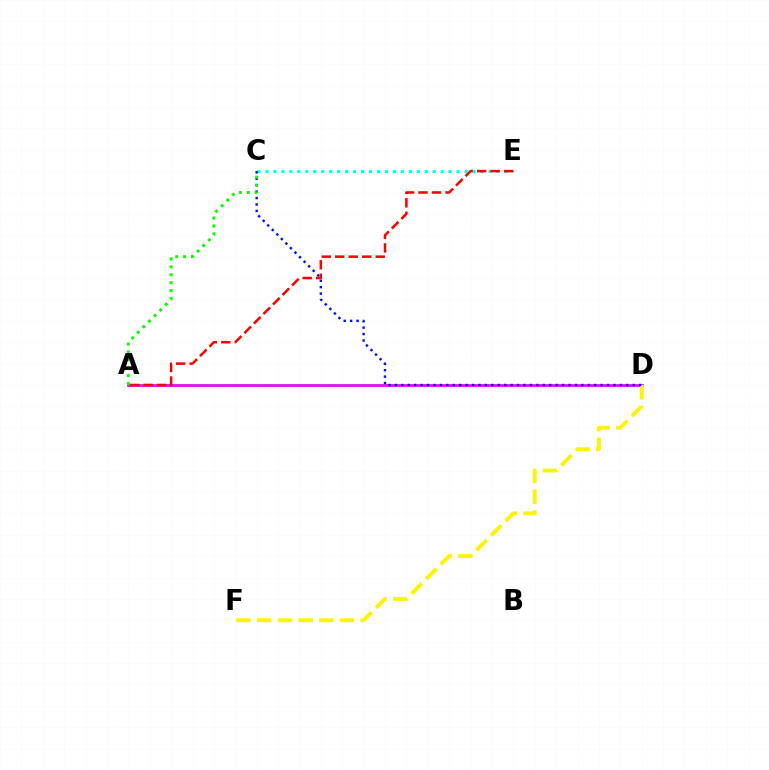{('A', 'D'): [{'color': '#ee00ff', 'line_style': 'solid', 'thickness': 1.96}], ('D', 'F'): [{'color': '#fcf500', 'line_style': 'dashed', 'thickness': 2.81}], ('C', 'E'): [{'color': '#00fff6', 'line_style': 'dotted', 'thickness': 2.16}], ('C', 'D'): [{'color': '#0010ff', 'line_style': 'dotted', 'thickness': 1.75}], ('A', 'C'): [{'color': '#08ff00', 'line_style': 'dotted', 'thickness': 2.15}], ('A', 'E'): [{'color': '#ff0000', 'line_style': 'dashed', 'thickness': 1.83}]}